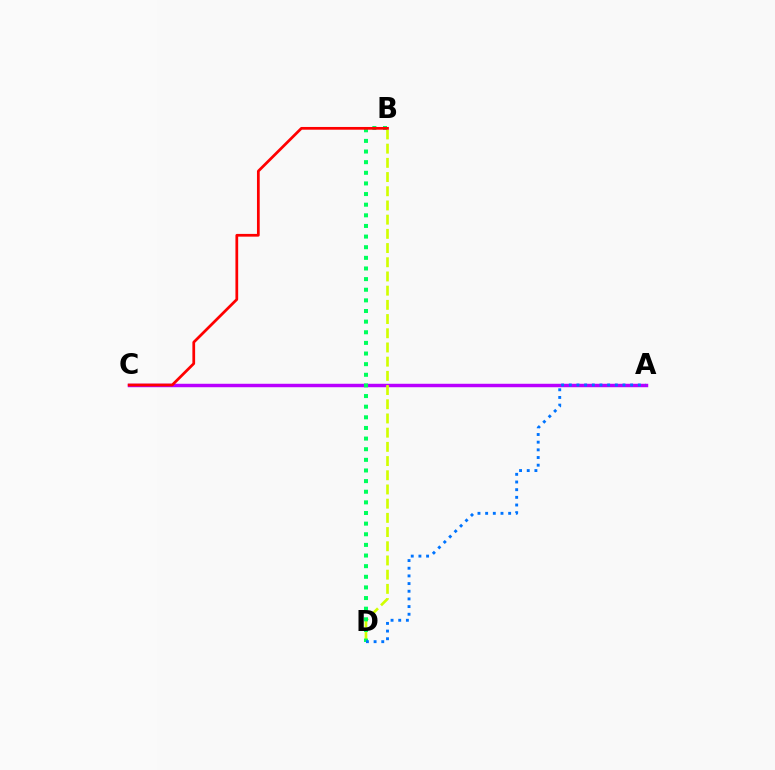{('A', 'C'): [{'color': '#b900ff', 'line_style': 'solid', 'thickness': 2.49}], ('B', 'D'): [{'color': '#d1ff00', 'line_style': 'dashed', 'thickness': 1.93}, {'color': '#00ff5c', 'line_style': 'dotted', 'thickness': 2.89}], ('B', 'C'): [{'color': '#ff0000', 'line_style': 'solid', 'thickness': 1.97}], ('A', 'D'): [{'color': '#0074ff', 'line_style': 'dotted', 'thickness': 2.08}]}